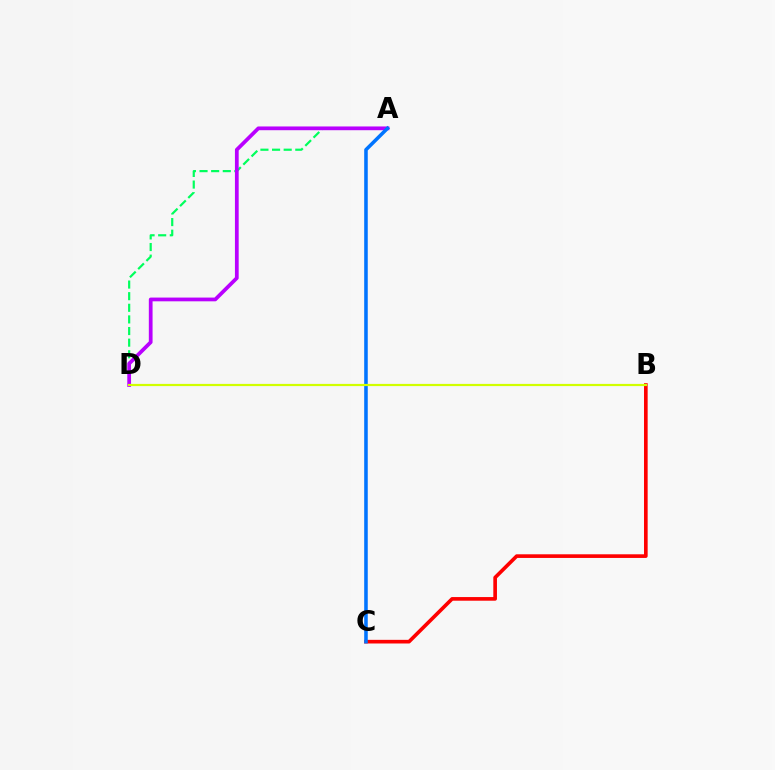{('A', 'D'): [{'color': '#00ff5c', 'line_style': 'dashed', 'thickness': 1.58}, {'color': '#b900ff', 'line_style': 'solid', 'thickness': 2.7}], ('B', 'C'): [{'color': '#ff0000', 'line_style': 'solid', 'thickness': 2.62}], ('A', 'C'): [{'color': '#0074ff', 'line_style': 'solid', 'thickness': 2.56}], ('B', 'D'): [{'color': '#d1ff00', 'line_style': 'solid', 'thickness': 1.58}]}